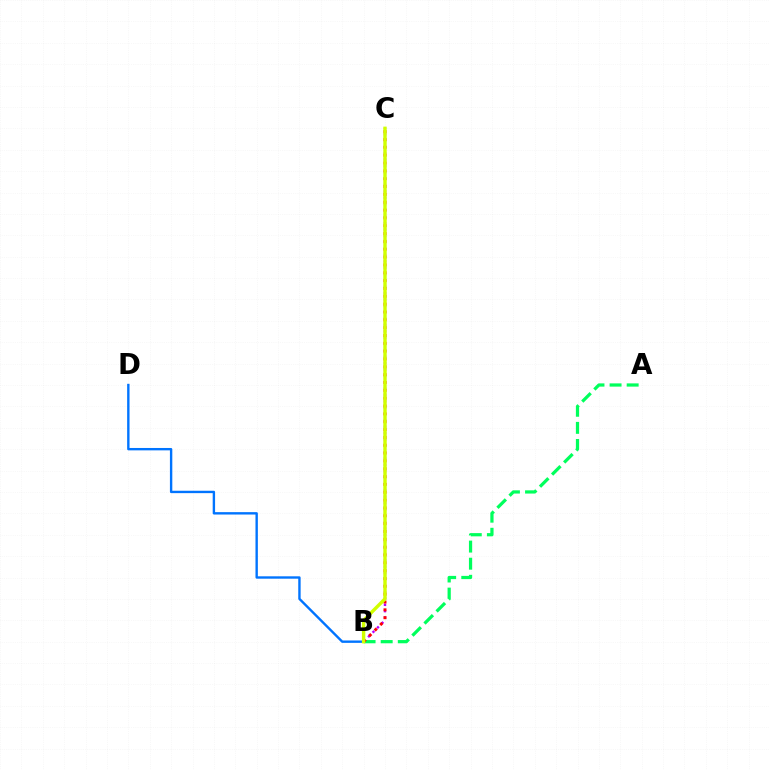{('B', 'C'): [{'color': '#b900ff', 'line_style': 'dotted', 'thickness': 1.73}, {'color': '#ff0000', 'line_style': 'dotted', 'thickness': 2.13}, {'color': '#d1ff00', 'line_style': 'solid', 'thickness': 2.45}], ('A', 'B'): [{'color': '#00ff5c', 'line_style': 'dashed', 'thickness': 2.32}], ('B', 'D'): [{'color': '#0074ff', 'line_style': 'solid', 'thickness': 1.72}]}